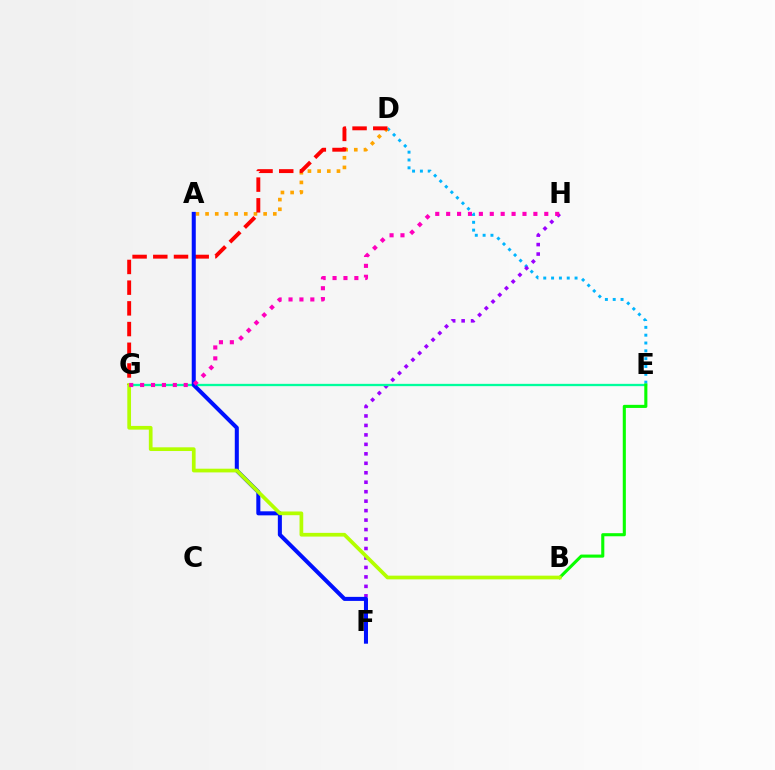{('D', 'E'): [{'color': '#00b5ff', 'line_style': 'dotted', 'thickness': 2.13}], ('F', 'H'): [{'color': '#9b00ff', 'line_style': 'dotted', 'thickness': 2.57}], ('A', 'D'): [{'color': '#ffa500', 'line_style': 'dotted', 'thickness': 2.63}], ('E', 'G'): [{'color': '#00ff9d', 'line_style': 'solid', 'thickness': 1.66}], ('D', 'G'): [{'color': '#ff0000', 'line_style': 'dashed', 'thickness': 2.81}], ('A', 'F'): [{'color': '#0010ff', 'line_style': 'solid', 'thickness': 2.91}], ('B', 'E'): [{'color': '#08ff00', 'line_style': 'solid', 'thickness': 2.22}], ('B', 'G'): [{'color': '#b3ff00', 'line_style': 'solid', 'thickness': 2.67}], ('G', 'H'): [{'color': '#ff00bd', 'line_style': 'dotted', 'thickness': 2.96}]}